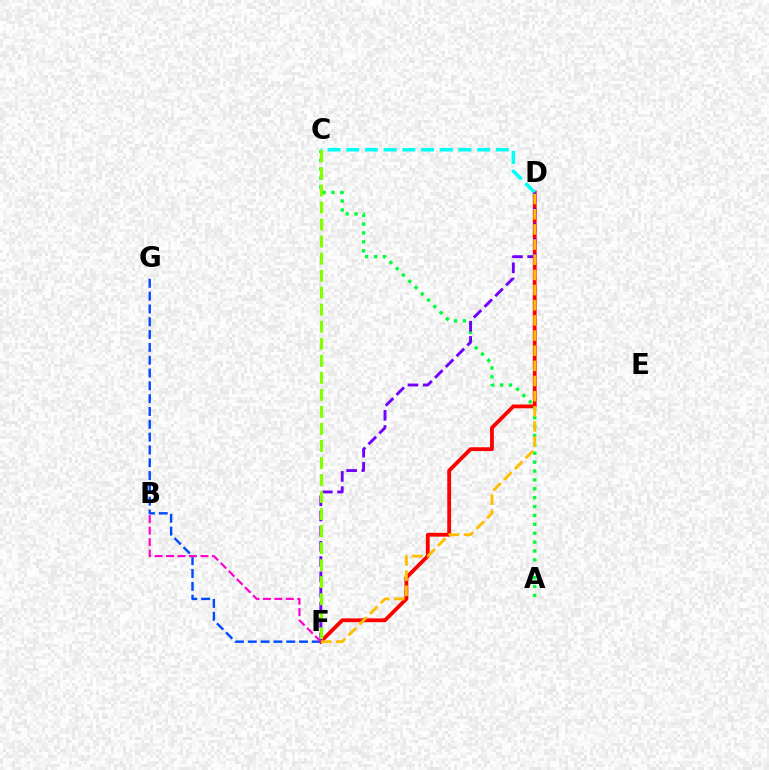{('D', 'F'): [{'color': '#ff0000', 'line_style': 'solid', 'thickness': 2.74}, {'color': '#7200ff', 'line_style': 'dashed', 'thickness': 2.07}, {'color': '#ffbd00', 'line_style': 'dashed', 'thickness': 2.06}], ('F', 'G'): [{'color': '#004bff', 'line_style': 'dashed', 'thickness': 1.74}], ('A', 'C'): [{'color': '#00ff39', 'line_style': 'dotted', 'thickness': 2.41}], ('C', 'D'): [{'color': '#00fff6', 'line_style': 'dashed', 'thickness': 2.54}], ('C', 'F'): [{'color': '#84ff00', 'line_style': 'dashed', 'thickness': 2.31}], ('B', 'F'): [{'color': '#ff00cf', 'line_style': 'dashed', 'thickness': 1.56}]}